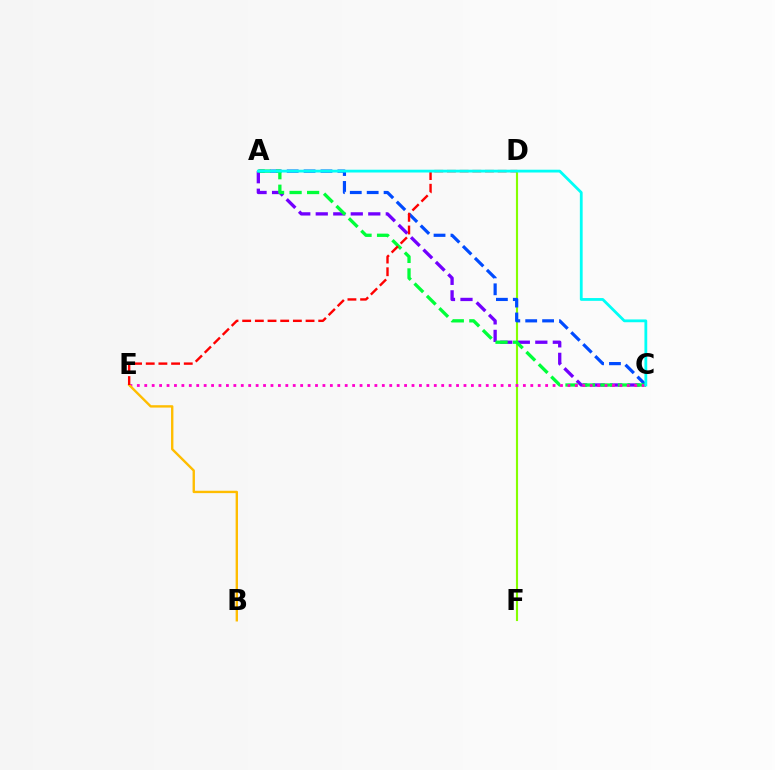{('D', 'F'): [{'color': '#84ff00', 'line_style': 'solid', 'thickness': 1.53}], ('A', 'C'): [{'color': '#7200ff', 'line_style': 'dashed', 'thickness': 2.38}, {'color': '#004bff', 'line_style': 'dashed', 'thickness': 2.3}, {'color': '#00ff39', 'line_style': 'dashed', 'thickness': 2.38}, {'color': '#00fff6', 'line_style': 'solid', 'thickness': 2.01}], ('C', 'E'): [{'color': '#ff00cf', 'line_style': 'dotted', 'thickness': 2.02}], ('B', 'E'): [{'color': '#ffbd00', 'line_style': 'solid', 'thickness': 1.71}], ('D', 'E'): [{'color': '#ff0000', 'line_style': 'dashed', 'thickness': 1.72}]}